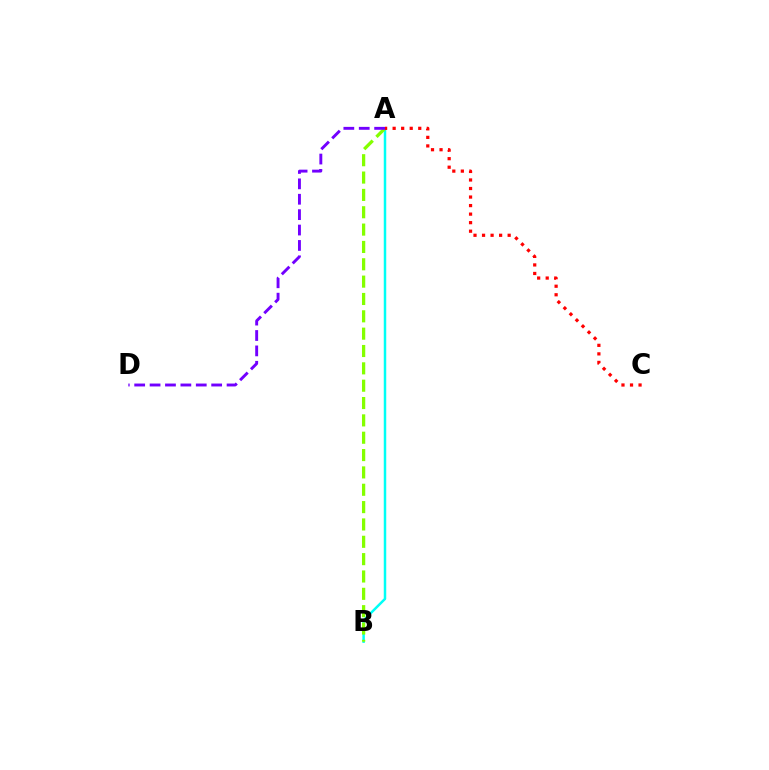{('A', 'B'): [{'color': '#00fff6', 'line_style': 'solid', 'thickness': 1.79}, {'color': '#84ff00', 'line_style': 'dashed', 'thickness': 2.36}], ('A', 'C'): [{'color': '#ff0000', 'line_style': 'dotted', 'thickness': 2.32}], ('A', 'D'): [{'color': '#7200ff', 'line_style': 'dashed', 'thickness': 2.09}]}